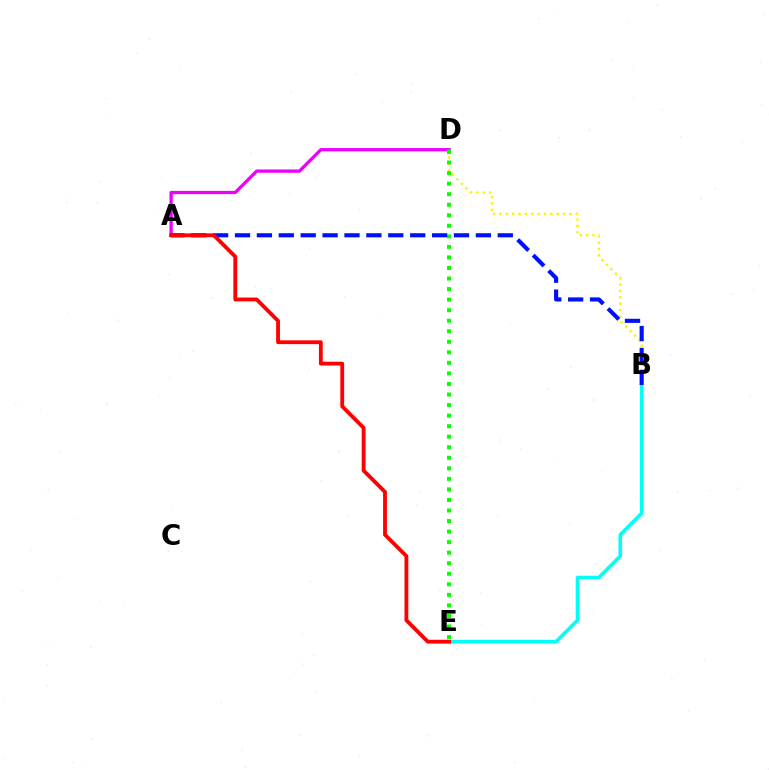{('A', 'D'): [{'color': '#ee00ff', 'line_style': 'solid', 'thickness': 2.36}], ('B', 'D'): [{'color': '#fcf500', 'line_style': 'dotted', 'thickness': 1.73}], ('D', 'E'): [{'color': '#08ff00', 'line_style': 'dotted', 'thickness': 2.86}], ('B', 'E'): [{'color': '#00fff6', 'line_style': 'solid', 'thickness': 2.61}], ('A', 'B'): [{'color': '#0010ff', 'line_style': 'dashed', 'thickness': 2.97}], ('A', 'E'): [{'color': '#ff0000', 'line_style': 'solid', 'thickness': 2.75}]}